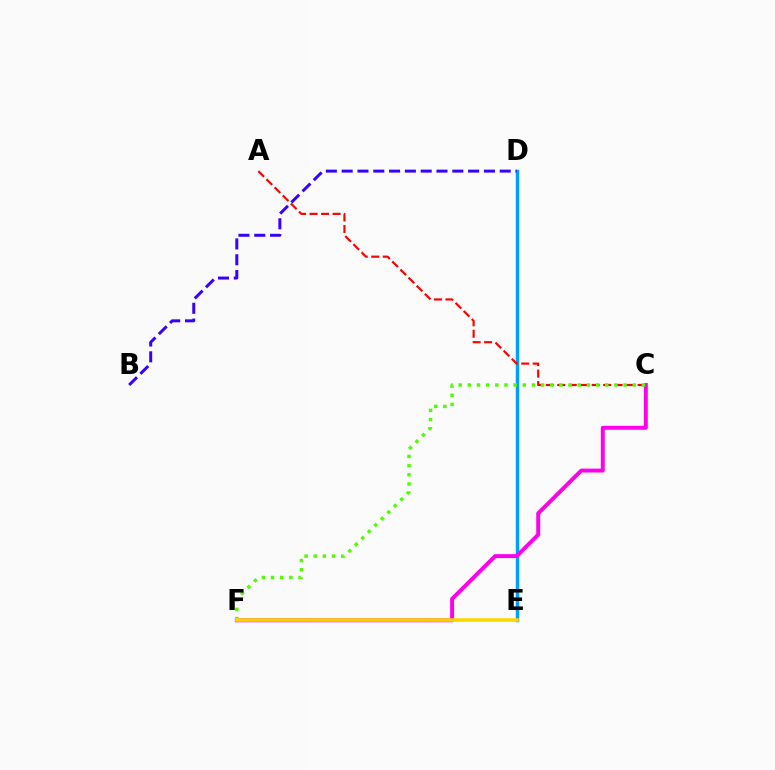{('D', 'E'): [{'color': '#00ff86', 'line_style': 'dashed', 'thickness': 2.08}, {'color': '#009eff', 'line_style': 'solid', 'thickness': 2.48}], ('A', 'C'): [{'color': '#ff0000', 'line_style': 'dashed', 'thickness': 1.56}], ('C', 'F'): [{'color': '#ff00ed', 'line_style': 'solid', 'thickness': 2.83}, {'color': '#4fff00', 'line_style': 'dotted', 'thickness': 2.49}], ('E', 'F'): [{'color': '#ffd500', 'line_style': 'solid', 'thickness': 2.55}], ('B', 'D'): [{'color': '#3700ff', 'line_style': 'dashed', 'thickness': 2.15}]}